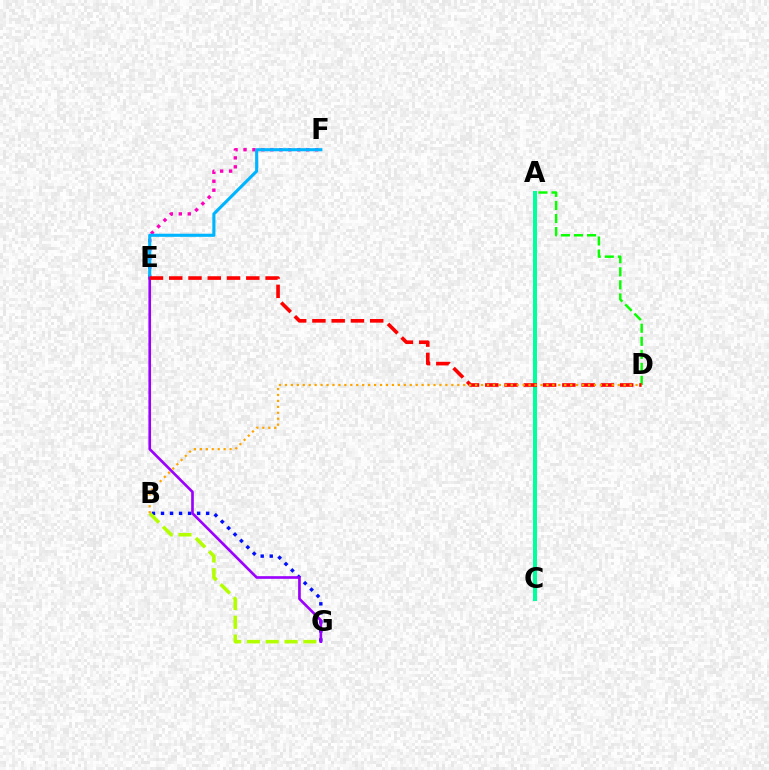{('E', 'F'): [{'color': '#ff00bd', 'line_style': 'dotted', 'thickness': 2.43}, {'color': '#00b5ff', 'line_style': 'solid', 'thickness': 2.24}], ('A', 'C'): [{'color': '#00ff9d', 'line_style': 'solid', 'thickness': 2.89}], ('A', 'D'): [{'color': '#08ff00', 'line_style': 'dashed', 'thickness': 1.77}], ('B', 'G'): [{'color': '#0010ff', 'line_style': 'dotted', 'thickness': 2.45}, {'color': '#b3ff00', 'line_style': 'dashed', 'thickness': 2.55}], ('E', 'G'): [{'color': '#9b00ff', 'line_style': 'solid', 'thickness': 1.91}], ('D', 'E'): [{'color': '#ff0000', 'line_style': 'dashed', 'thickness': 2.62}], ('B', 'D'): [{'color': '#ffa500', 'line_style': 'dotted', 'thickness': 1.61}]}